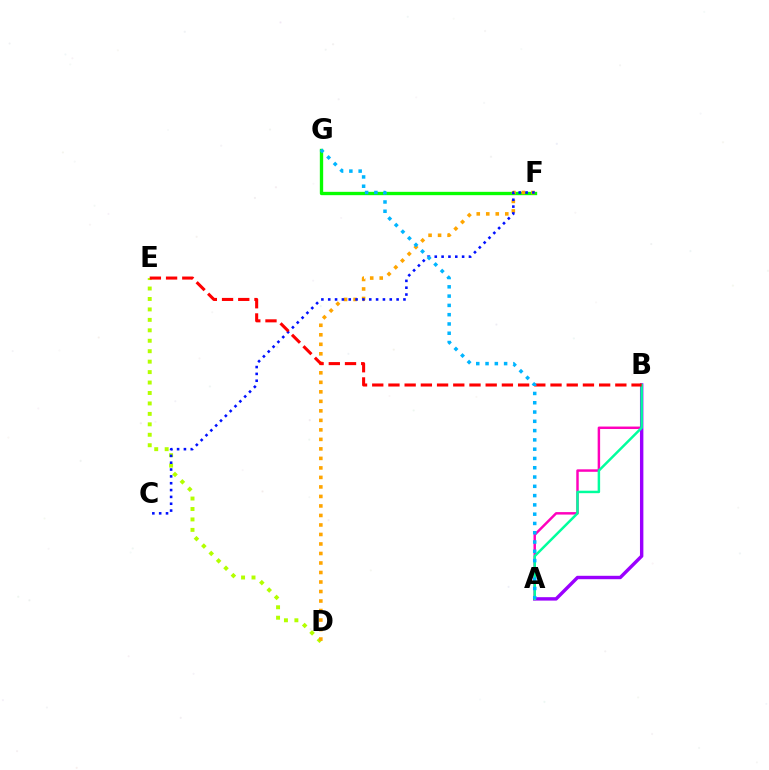{('F', 'G'): [{'color': '#08ff00', 'line_style': 'solid', 'thickness': 2.4}], ('A', 'B'): [{'color': '#ff00bd', 'line_style': 'solid', 'thickness': 1.77}, {'color': '#9b00ff', 'line_style': 'solid', 'thickness': 2.46}, {'color': '#00ff9d', 'line_style': 'solid', 'thickness': 1.78}], ('D', 'E'): [{'color': '#b3ff00', 'line_style': 'dotted', 'thickness': 2.84}], ('D', 'F'): [{'color': '#ffa500', 'line_style': 'dotted', 'thickness': 2.58}], ('C', 'F'): [{'color': '#0010ff', 'line_style': 'dotted', 'thickness': 1.86}], ('B', 'E'): [{'color': '#ff0000', 'line_style': 'dashed', 'thickness': 2.2}], ('A', 'G'): [{'color': '#00b5ff', 'line_style': 'dotted', 'thickness': 2.52}]}